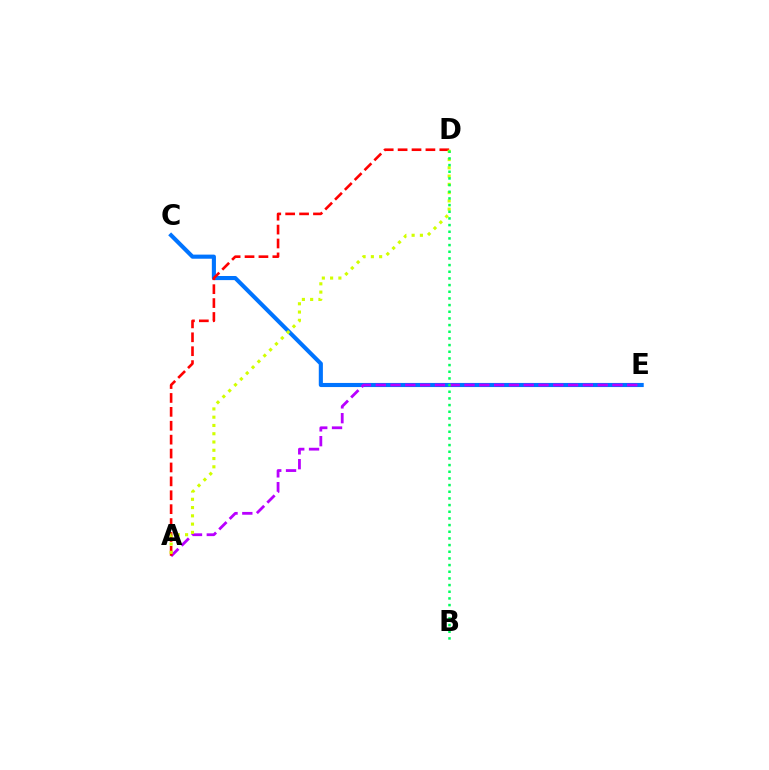{('C', 'E'): [{'color': '#0074ff', 'line_style': 'solid', 'thickness': 2.96}], ('A', 'E'): [{'color': '#b900ff', 'line_style': 'dashed', 'thickness': 2.01}], ('A', 'D'): [{'color': '#ff0000', 'line_style': 'dashed', 'thickness': 1.89}, {'color': '#d1ff00', 'line_style': 'dotted', 'thickness': 2.25}], ('B', 'D'): [{'color': '#00ff5c', 'line_style': 'dotted', 'thickness': 1.81}]}